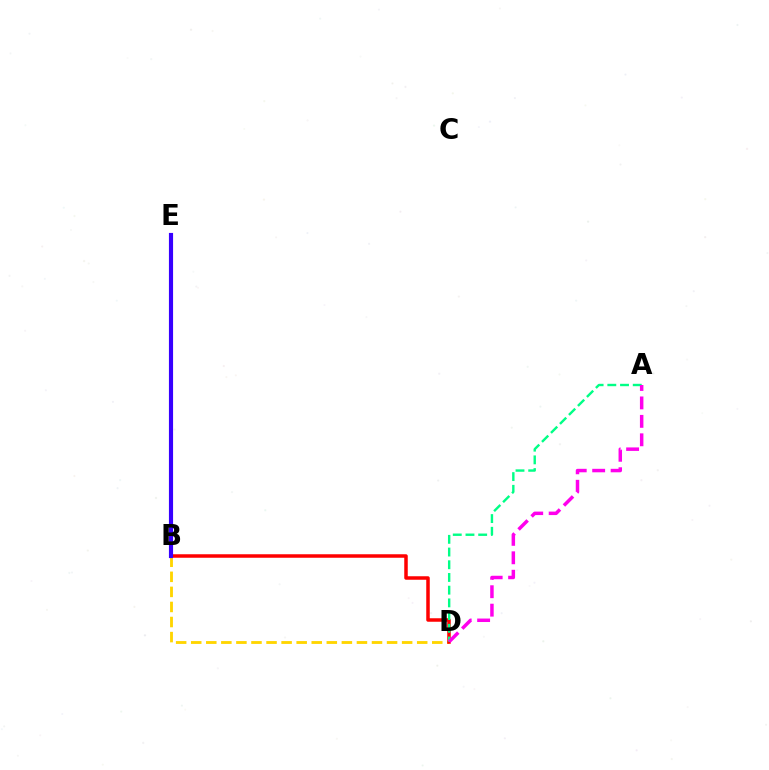{('B', 'D'): [{'color': '#ffd500', 'line_style': 'dashed', 'thickness': 2.05}, {'color': '#ff0000', 'line_style': 'solid', 'thickness': 2.52}], ('B', 'E'): [{'color': '#009eff', 'line_style': 'solid', 'thickness': 1.85}, {'color': '#4fff00', 'line_style': 'dashed', 'thickness': 2.82}, {'color': '#3700ff', 'line_style': 'solid', 'thickness': 2.99}], ('A', 'D'): [{'color': '#00ff86', 'line_style': 'dashed', 'thickness': 1.73}, {'color': '#ff00ed', 'line_style': 'dashed', 'thickness': 2.5}]}